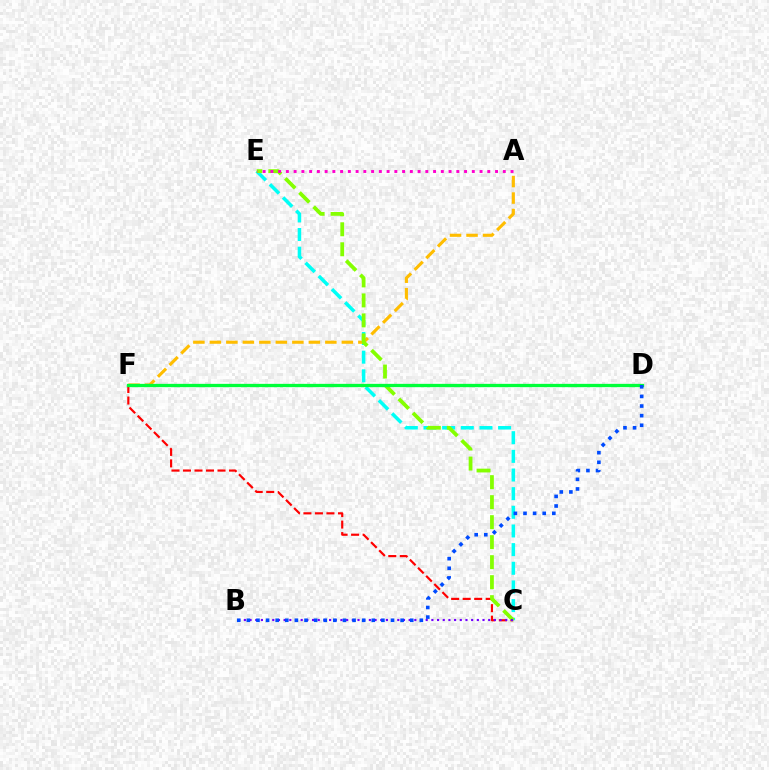{('C', 'F'): [{'color': '#ff0000', 'line_style': 'dashed', 'thickness': 1.56}], ('C', 'E'): [{'color': '#00fff6', 'line_style': 'dashed', 'thickness': 2.53}, {'color': '#84ff00', 'line_style': 'dashed', 'thickness': 2.72}], ('A', 'F'): [{'color': '#ffbd00', 'line_style': 'dashed', 'thickness': 2.24}], ('A', 'E'): [{'color': '#ff00cf', 'line_style': 'dotted', 'thickness': 2.1}], ('D', 'F'): [{'color': '#00ff39', 'line_style': 'solid', 'thickness': 2.37}], ('B', 'C'): [{'color': '#7200ff', 'line_style': 'dotted', 'thickness': 1.54}], ('B', 'D'): [{'color': '#004bff', 'line_style': 'dotted', 'thickness': 2.61}]}